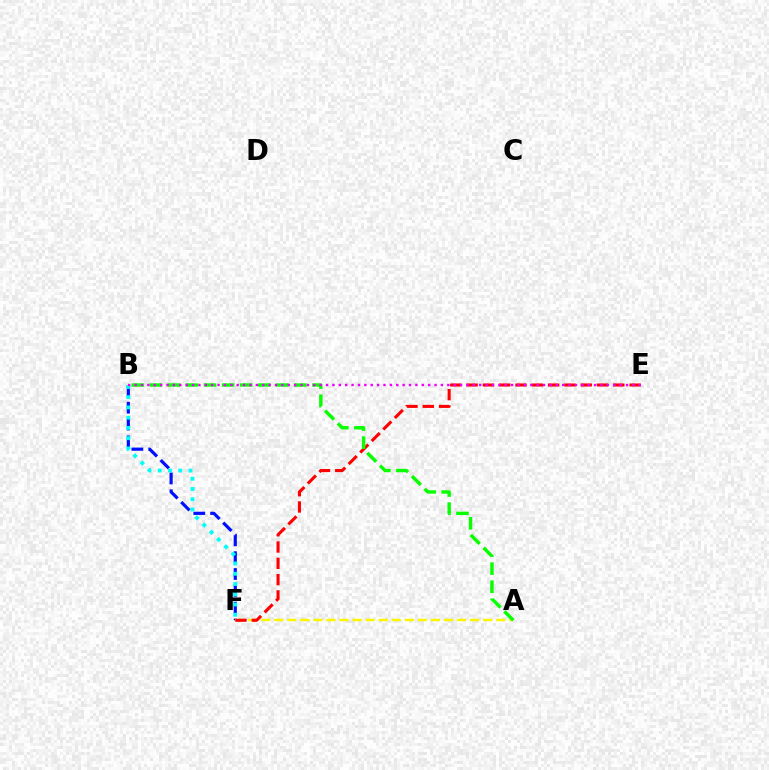{('B', 'F'): [{'color': '#0010ff', 'line_style': 'dashed', 'thickness': 2.29}, {'color': '#00fff6', 'line_style': 'dotted', 'thickness': 2.78}], ('A', 'F'): [{'color': '#fcf500', 'line_style': 'dashed', 'thickness': 1.77}], ('E', 'F'): [{'color': '#ff0000', 'line_style': 'dashed', 'thickness': 2.21}], ('A', 'B'): [{'color': '#08ff00', 'line_style': 'dashed', 'thickness': 2.45}], ('B', 'E'): [{'color': '#ee00ff', 'line_style': 'dotted', 'thickness': 1.73}]}